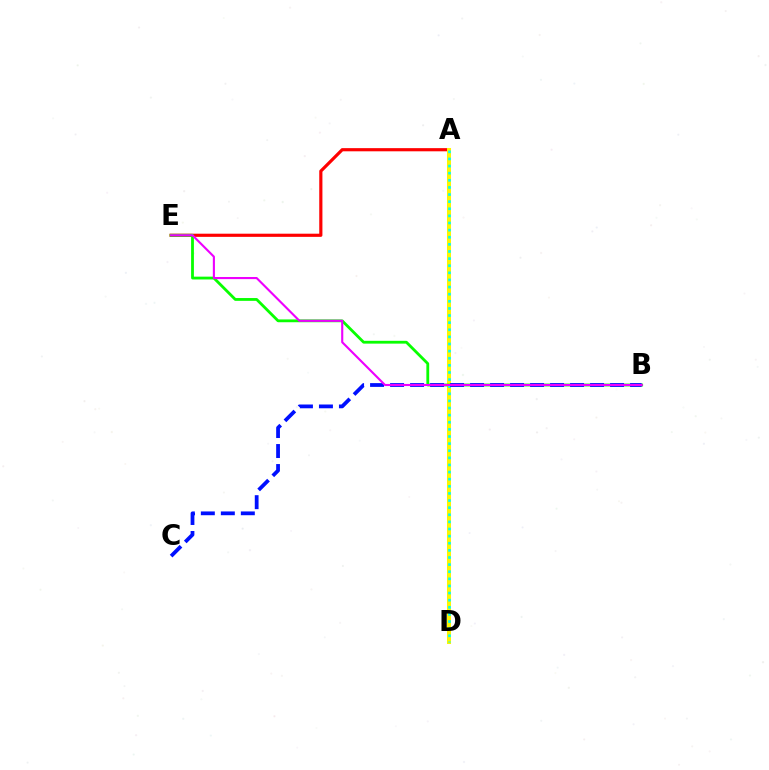{('A', 'E'): [{'color': '#ff0000', 'line_style': 'solid', 'thickness': 2.28}], ('A', 'D'): [{'color': '#fcf500', 'line_style': 'solid', 'thickness': 2.89}, {'color': '#00fff6', 'line_style': 'dotted', 'thickness': 1.93}], ('B', 'E'): [{'color': '#08ff00', 'line_style': 'solid', 'thickness': 2.02}, {'color': '#ee00ff', 'line_style': 'solid', 'thickness': 1.52}], ('B', 'C'): [{'color': '#0010ff', 'line_style': 'dashed', 'thickness': 2.72}]}